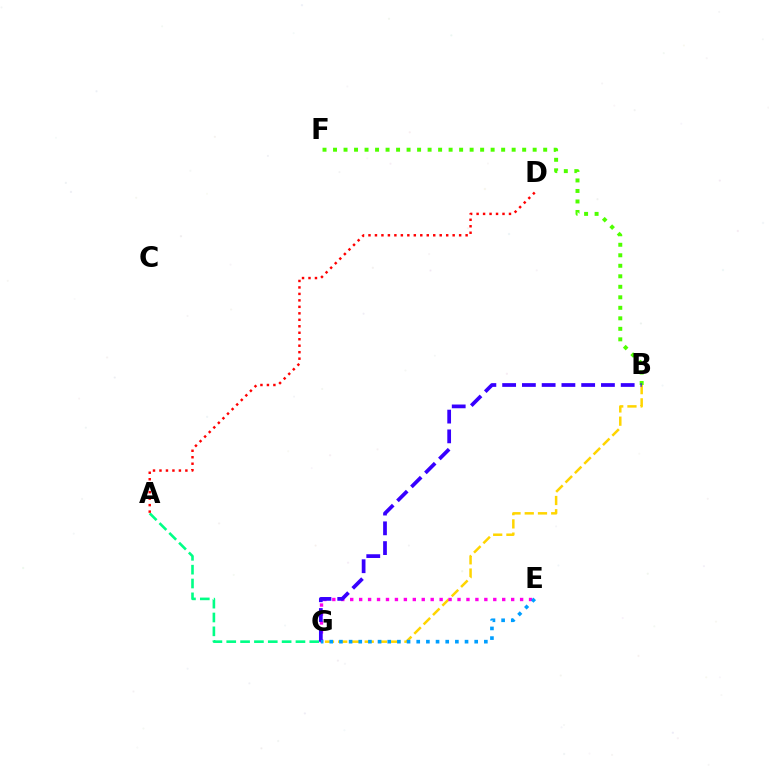{('B', 'G'): [{'color': '#ffd500', 'line_style': 'dashed', 'thickness': 1.8}, {'color': '#3700ff', 'line_style': 'dashed', 'thickness': 2.68}], ('A', 'G'): [{'color': '#00ff86', 'line_style': 'dashed', 'thickness': 1.88}], ('E', 'G'): [{'color': '#ff00ed', 'line_style': 'dotted', 'thickness': 2.43}, {'color': '#009eff', 'line_style': 'dotted', 'thickness': 2.63}], ('A', 'D'): [{'color': '#ff0000', 'line_style': 'dotted', 'thickness': 1.76}], ('B', 'F'): [{'color': '#4fff00', 'line_style': 'dotted', 'thickness': 2.85}]}